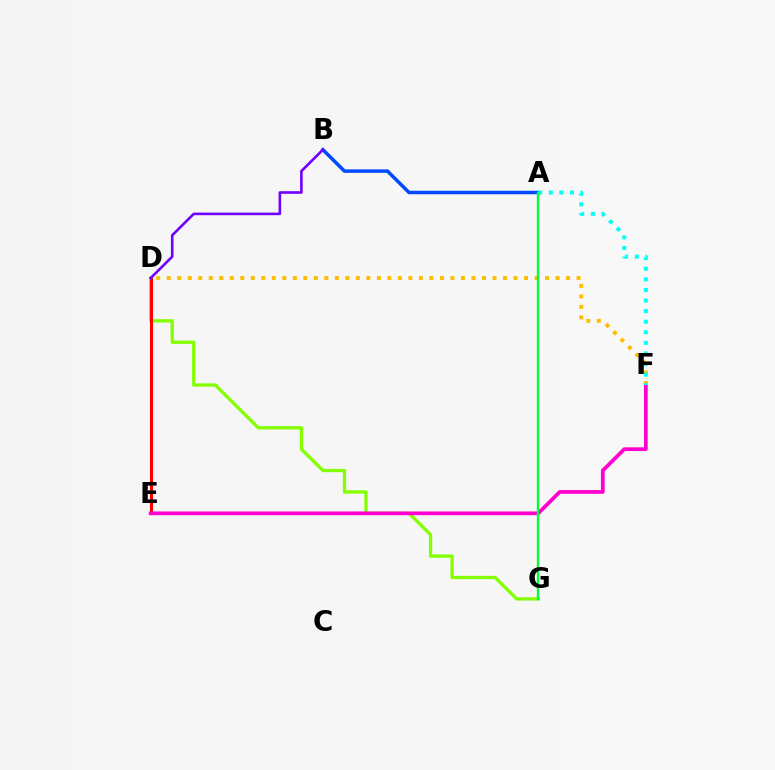{('D', 'G'): [{'color': '#84ff00', 'line_style': 'solid', 'thickness': 2.37}], ('D', 'E'): [{'color': '#ff0000', 'line_style': 'solid', 'thickness': 2.19}], ('A', 'B'): [{'color': '#004bff', 'line_style': 'solid', 'thickness': 2.52}], ('E', 'F'): [{'color': '#ff00cf', 'line_style': 'solid', 'thickness': 2.68}], ('D', 'F'): [{'color': '#ffbd00', 'line_style': 'dotted', 'thickness': 2.85}], ('B', 'D'): [{'color': '#7200ff', 'line_style': 'solid', 'thickness': 1.88}], ('A', 'F'): [{'color': '#00fff6', 'line_style': 'dotted', 'thickness': 2.88}], ('A', 'G'): [{'color': '#00ff39', 'line_style': 'solid', 'thickness': 1.7}]}